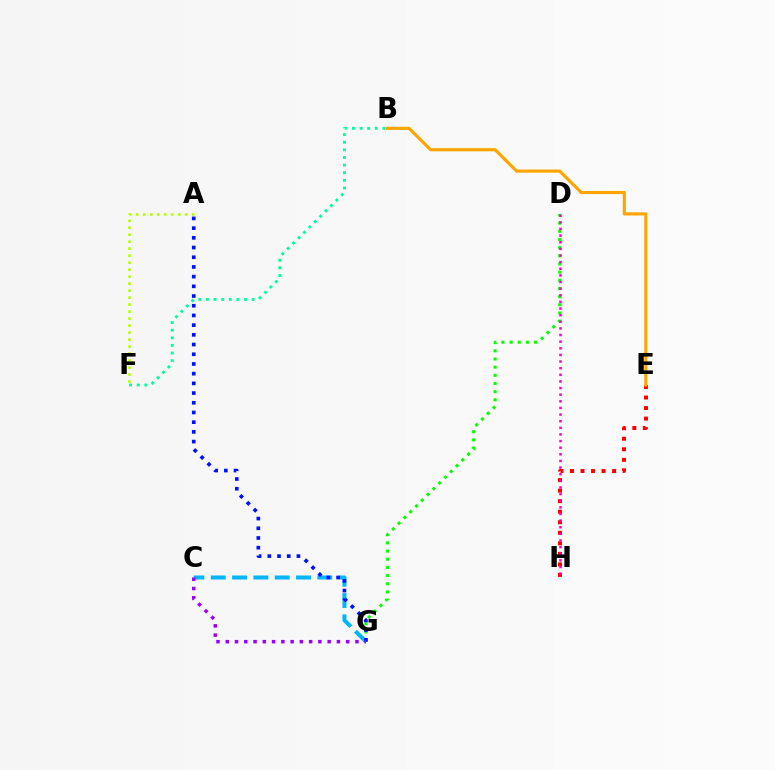{('A', 'F'): [{'color': '#b3ff00', 'line_style': 'dotted', 'thickness': 1.9}], ('D', 'G'): [{'color': '#08ff00', 'line_style': 'dotted', 'thickness': 2.22}], ('C', 'G'): [{'color': '#00b5ff', 'line_style': 'dashed', 'thickness': 2.9}, {'color': '#9b00ff', 'line_style': 'dotted', 'thickness': 2.52}], ('A', 'G'): [{'color': '#0010ff', 'line_style': 'dotted', 'thickness': 2.64}], ('B', 'F'): [{'color': '#00ff9d', 'line_style': 'dotted', 'thickness': 2.07}], ('E', 'H'): [{'color': '#ff0000', 'line_style': 'dotted', 'thickness': 2.86}], ('D', 'H'): [{'color': '#ff00bd', 'line_style': 'dotted', 'thickness': 1.8}], ('B', 'E'): [{'color': '#ffa500', 'line_style': 'solid', 'thickness': 2.27}]}